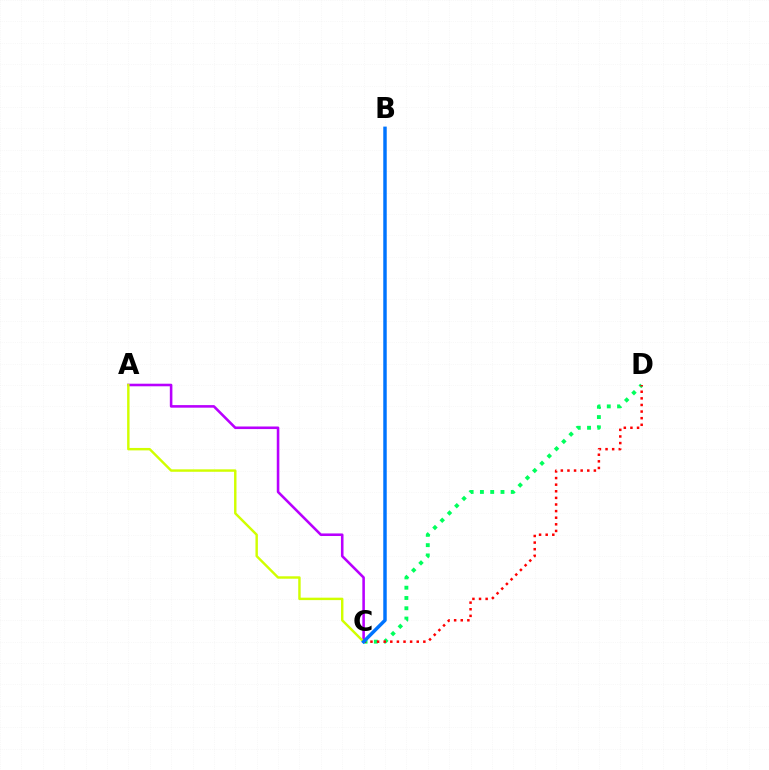{('C', 'D'): [{'color': '#00ff5c', 'line_style': 'dotted', 'thickness': 2.79}, {'color': '#ff0000', 'line_style': 'dotted', 'thickness': 1.8}], ('A', 'C'): [{'color': '#b900ff', 'line_style': 'solid', 'thickness': 1.85}, {'color': '#d1ff00', 'line_style': 'solid', 'thickness': 1.75}], ('B', 'C'): [{'color': '#0074ff', 'line_style': 'solid', 'thickness': 2.49}]}